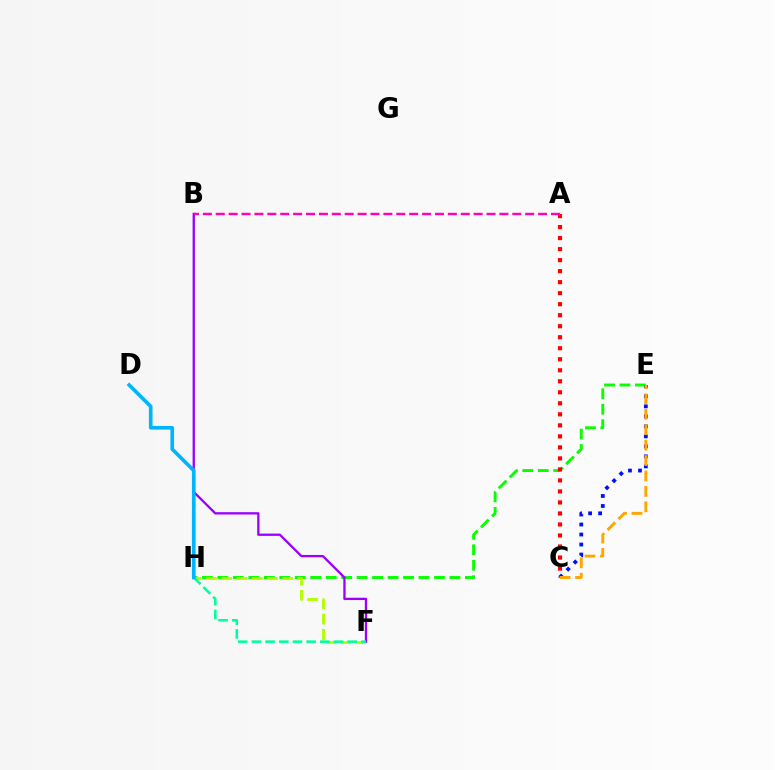{('E', 'H'): [{'color': '#08ff00', 'line_style': 'dashed', 'thickness': 2.1}], ('F', 'H'): [{'color': '#b3ff00', 'line_style': 'dashed', 'thickness': 2.07}, {'color': '#00ff9d', 'line_style': 'dashed', 'thickness': 1.86}], ('A', 'C'): [{'color': '#ff0000', 'line_style': 'dotted', 'thickness': 2.99}], ('C', 'E'): [{'color': '#0010ff', 'line_style': 'dotted', 'thickness': 2.72}, {'color': '#ffa500', 'line_style': 'dashed', 'thickness': 2.1}], ('B', 'F'): [{'color': '#9b00ff', 'line_style': 'solid', 'thickness': 1.66}], ('A', 'B'): [{'color': '#ff00bd', 'line_style': 'dashed', 'thickness': 1.75}], ('D', 'H'): [{'color': '#00b5ff', 'line_style': 'solid', 'thickness': 2.63}]}